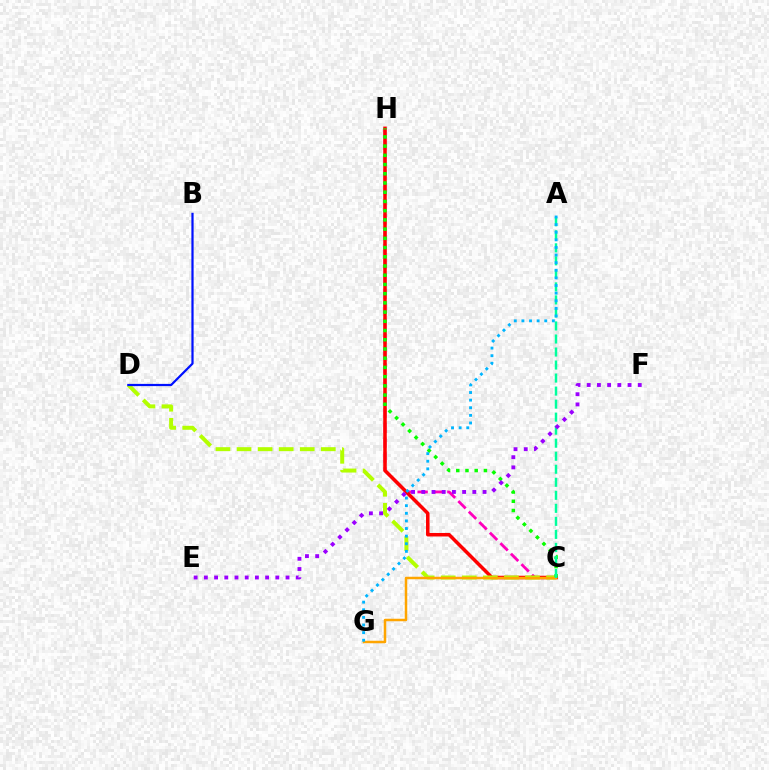{('C', 'H'): [{'color': '#ff00bd', 'line_style': 'dashed', 'thickness': 2.02}, {'color': '#ff0000', 'line_style': 'solid', 'thickness': 2.53}, {'color': '#08ff00', 'line_style': 'dotted', 'thickness': 2.51}], ('C', 'D'): [{'color': '#b3ff00', 'line_style': 'dashed', 'thickness': 2.86}], ('B', 'D'): [{'color': '#0010ff', 'line_style': 'solid', 'thickness': 1.6}], ('C', 'G'): [{'color': '#ffa500', 'line_style': 'solid', 'thickness': 1.8}], ('A', 'C'): [{'color': '#00ff9d', 'line_style': 'dashed', 'thickness': 1.77}], ('E', 'F'): [{'color': '#9b00ff', 'line_style': 'dotted', 'thickness': 2.77}], ('A', 'G'): [{'color': '#00b5ff', 'line_style': 'dotted', 'thickness': 2.07}]}